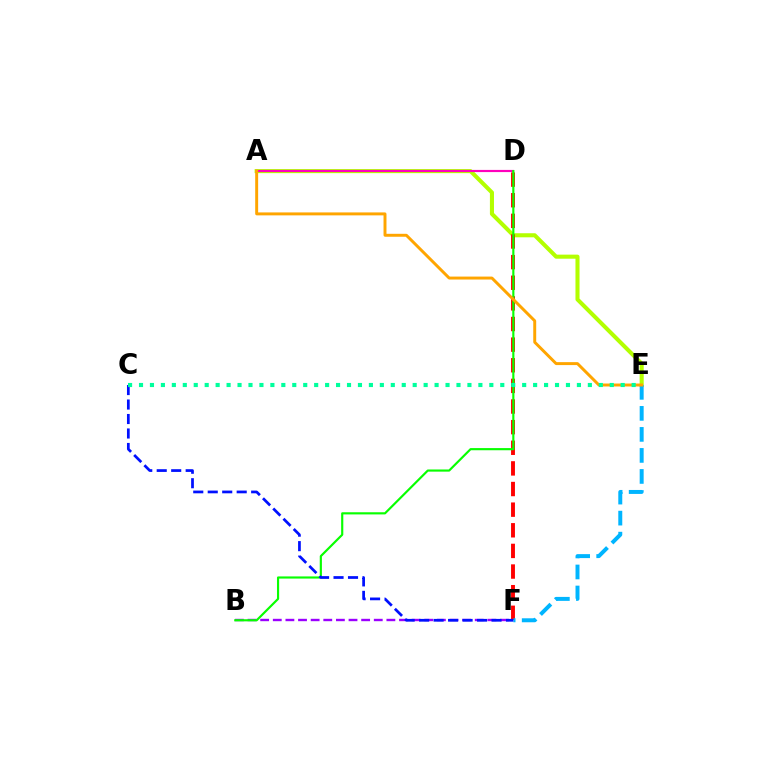{('A', 'E'): [{'color': '#b3ff00', 'line_style': 'solid', 'thickness': 2.93}, {'color': '#ffa500', 'line_style': 'solid', 'thickness': 2.12}], ('A', 'D'): [{'color': '#ff00bd', 'line_style': 'solid', 'thickness': 1.57}], ('D', 'F'): [{'color': '#ff0000', 'line_style': 'dashed', 'thickness': 2.8}], ('B', 'F'): [{'color': '#9b00ff', 'line_style': 'dashed', 'thickness': 1.71}], ('B', 'D'): [{'color': '#08ff00', 'line_style': 'solid', 'thickness': 1.56}], ('E', 'F'): [{'color': '#00b5ff', 'line_style': 'dashed', 'thickness': 2.86}], ('C', 'F'): [{'color': '#0010ff', 'line_style': 'dashed', 'thickness': 1.97}], ('C', 'E'): [{'color': '#00ff9d', 'line_style': 'dotted', 'thickness': 2.97}]}